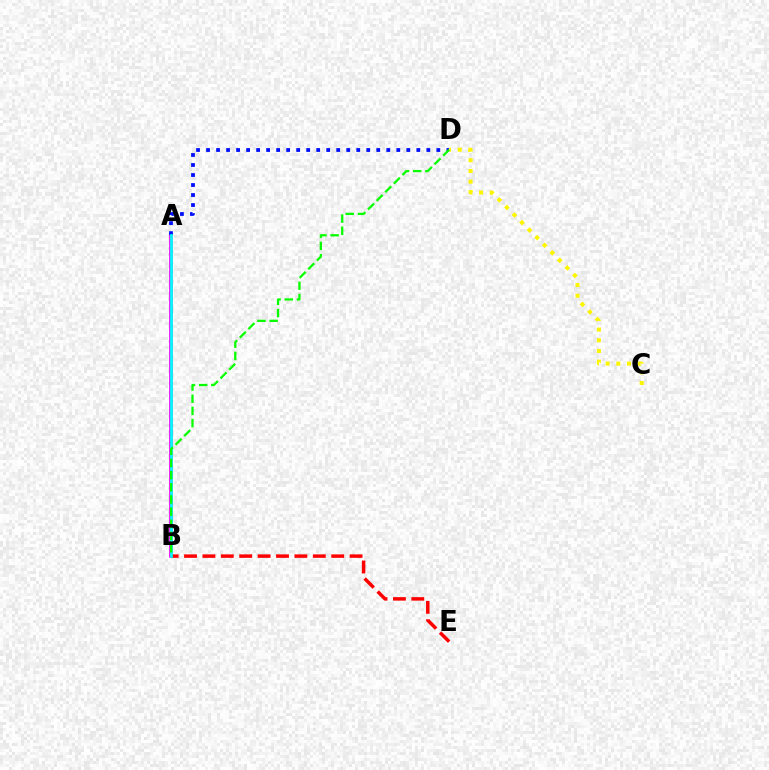{('A', 'B'): [{'color': '#ee00ff', 'line_style': 'solid', 'thickness': 2.68}, {'color': '#00fff6', 'line_style': 'solid', 'thickness': 1.95}], ('A', 'D'): [{'color': '#0010ff', 'line_style': 'dotted', 'thickness': 2.72}], ('B', 'E'): [{'color': '#ff0000', 'line_style': 'dashed', 'thickness': 2.5}], ('C', 'D'): [{'color': '#fcf500', 'line_style': 'dotted', 'thickness': 2.9}], ('B', 'D'): [{'color': '#08ff00', 'line_style': 'dashed', 'thickness': 1.65}]}